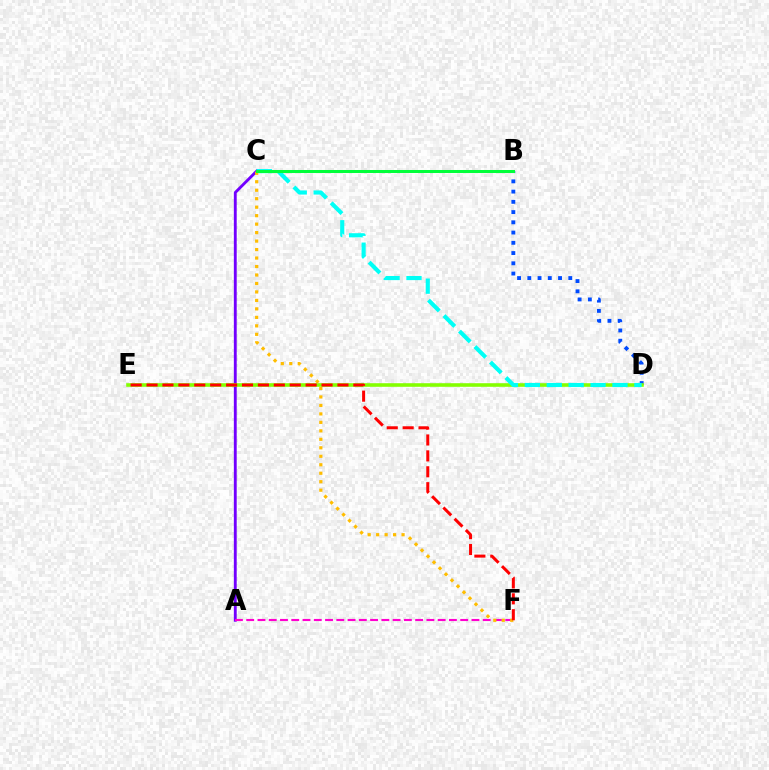{('B', 'D'): [{'color': '#004bff', 'line_style': 'dotted', 'thickness': 2.78}], ('A', 'C'): [{'color': '#7200ff', 'line_style': 'solid', 'thickness': 2.06}], ('D', 'E'): [{'color': '#84ff00', 'line_style': 'solid', 'thickness': 2.58}], ('C', 'D'): [{'color': '#00fff6', 'line_style': 'dashed', 'thickness': 2.98}], ('A', 'F'): [{'color': '#ff00cf', 'line_style': 'dashed', 'thickness': 1.53}], ('C', 'F'): [{'color': '#ffbd00', 'line_style': 'dotted', 'thickness': 2.3}], ('E', 'F'): [{'color': '#ff0000', 'line_style': 'dashed', 'thickness': 2.16}], ('B', 'C'): [{'color': '#00ff39', 'line_style': 'solid', 'thickness': 2.17}]}